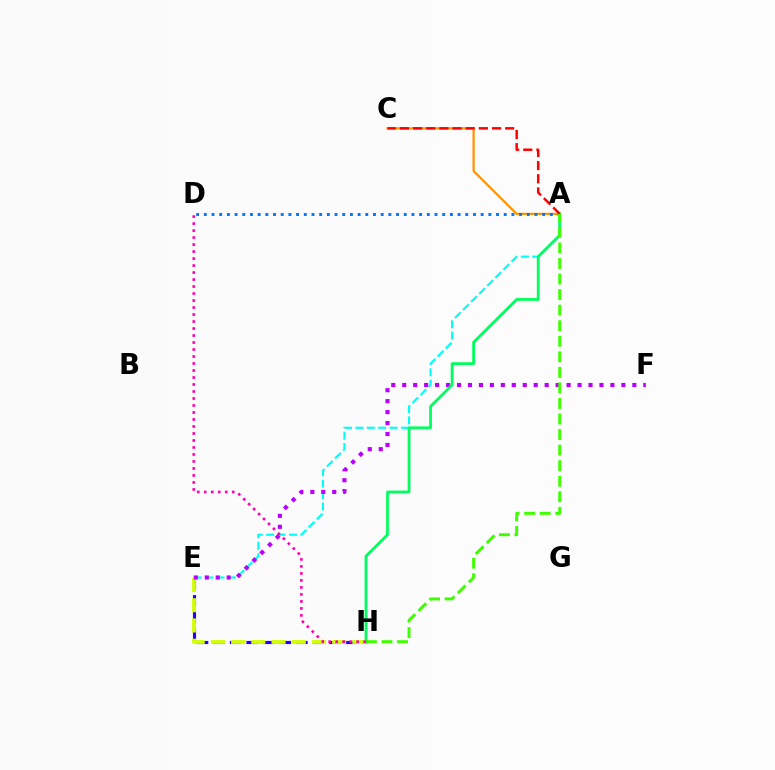{('E', 'H'): [{'color': '#2500ff', 'line_style': 'dashed', 'thickness': 2.25}, {'color': '#d1ff00', 'line_style': 'dashed', 'thickness': 2.75}], ('A', 'E'): [{'color': '#00fff6', 'line_style': 'dashed', 'thickness': 1.55}], ('A', 'C'): [{'color': '#ff9400', 'line_style': 'solid', 'thickness': 1.62}, {'color': '#ff0000', 'line_style': 'dashed', 'thickness': 1.79}], ('E', 'F'): [{'color': '#b900ff', 'line_style': 'dotted', 'thickness': 2.98}], ('A', 'D'): [{'color': '#0074ff', 'line_style': 'dotted', 'thickness': 2.09}], ('A', 'H'): [{'color': '#00ff5c', 'line_style': 'solid', 'thickness': 1.98}, {'color': '#3dff00', 'line_style': 'dashed', 'thickness': 2.11}], ('D', 'H'): [{'color': '#ff00ac', 'line_style': 'dotted', 'thickness': 1.9}]}